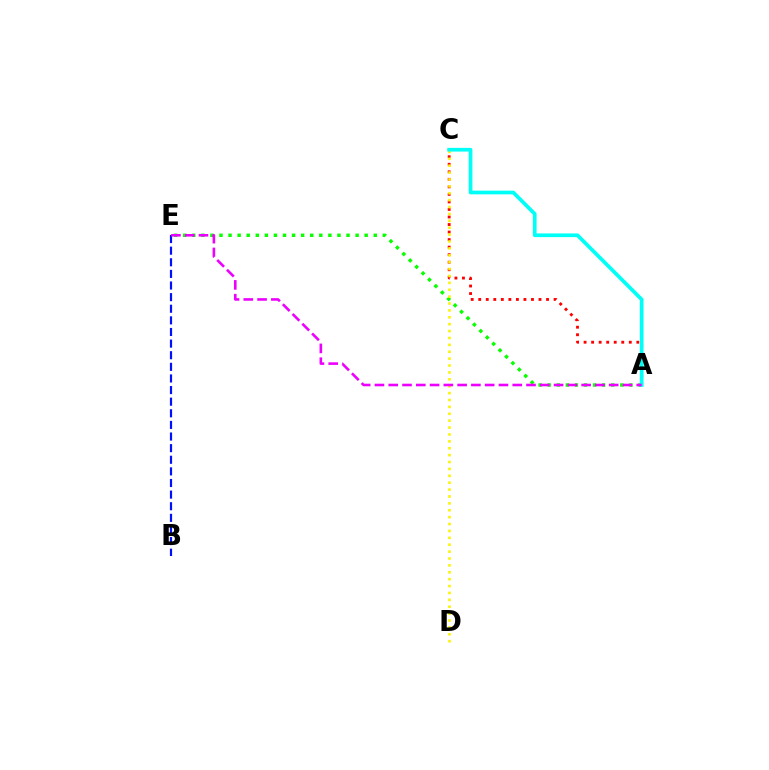{('A', 'E'): [{'color': '#08ff00', 'line_style': 'dotted', 'thickness': 2.47}, {'color': '#ee00ff', 'line_style': 'dashed', 'thickness': 1.87}], ('A', 'C'): [{'color': '#ff0000', 'line_style': 'dotted', 'thickness': 2.05}, {'color': '#00fff6', 'line_style': 'solid', 'thickness': 2.67}], ('B', 'E'): [{'color': '#0010ff', 'line_style': 'dashed', 'thickness': 1.58}], ('C', 'D'): [{'color': '#fcf500', 'line_style': 'dotted', 'thickness': 1.87}]}